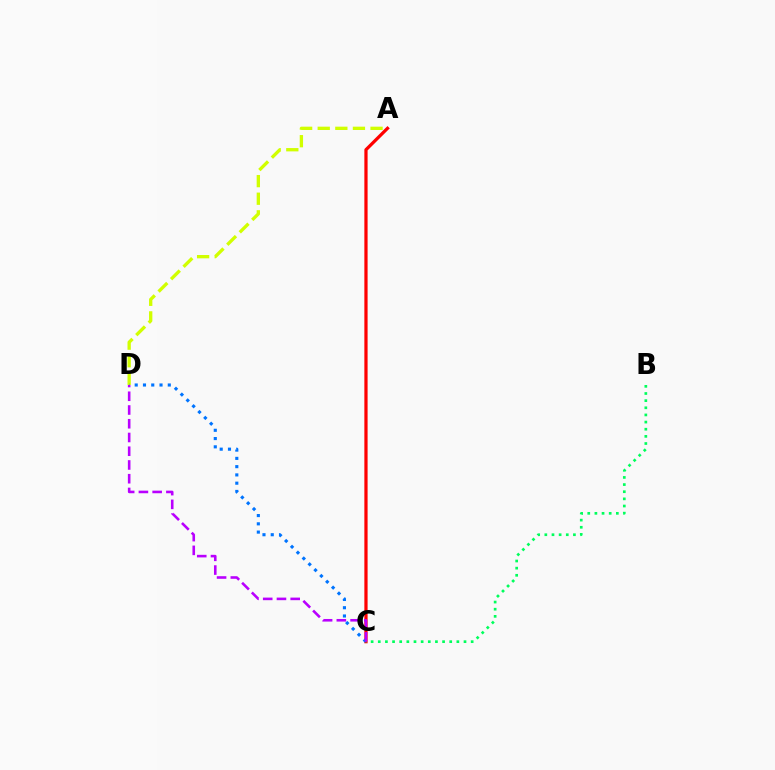{('A', 'D'): [{'color': '#d1ff00', 'line_style': 'dashed', 'thickness': 2.39}], ('A', 'C'): [{'color': '#ff0000', 'line_style': 'solid', 'thickness': 2.33}], ('B', 'C'): [{'color': '#00ff5c', 'line_style': 'dotted', 'thickness': 1.94}], ('C', 'D'): [{'color': '#0074ff', 'line_style': 'dotted', 'thickness': 2.25}, {'color': '#b900ff', 'line_style': 'dashed', 'thickness': 1.87}]}